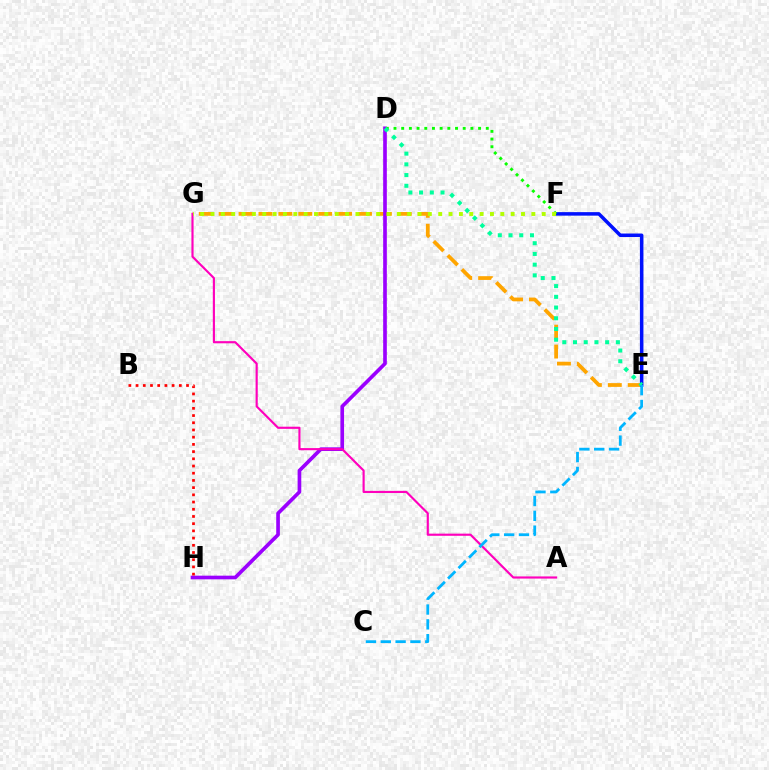{('E', 'G'): [{'color': '#ffa500', 'line_style': 'dashed', 'thickness': 2.7}], ('D', 'H'): [{'color': '#9b00ff', 'line_style': 'solid', 'thickness': 2.64}], ('E', 'F'): [{'color': '#0010ff', 'line_style': 'solid', 'thickness': 2.53}], ('D', 'F'): [{'color': '#08ff00', 'line_style': 'dotted', 'thickness': 2.09}], ('B', 'H'): [{'color': '#ff0000', 'line_style': 'dotted', 'thickness': 1.96}], ('A', 'G'): [{'color': '#ff00bd', 'line_style': 'solid', 'thickness': 1.55}], ('F', 'G'): [{'color': '#b3ff00', 'line_style': 'dotted', 'thickness': 2.81}], ('D', 'E'): [{'color': '#00ff9d', 'line_style': 'dotted', 'thickness': 2.91}], ('C', 'E'): [{'color': '#00b5ff', 'line_style': 'dashed', 'thickness': 2.01}]}